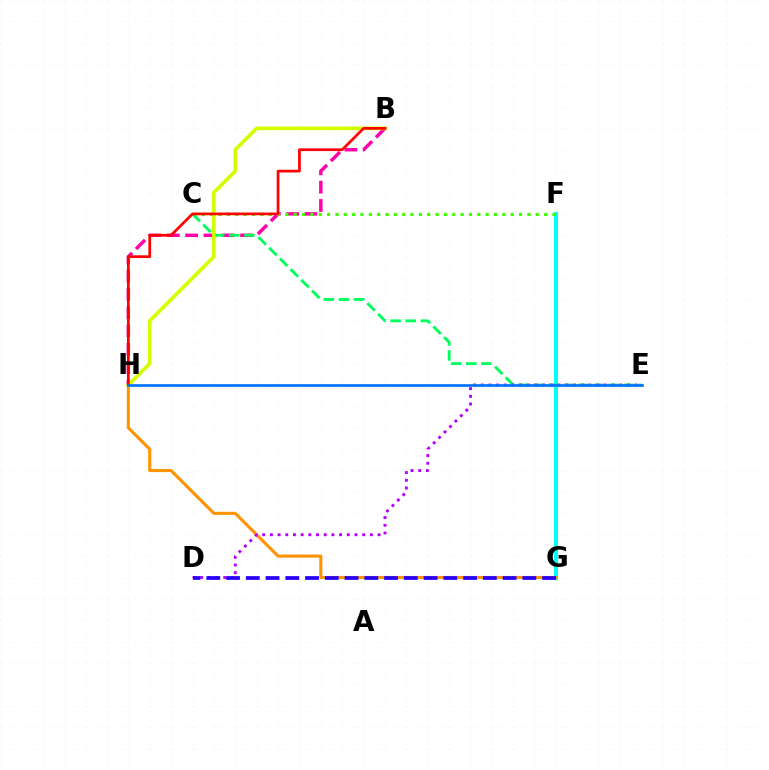{('B', 'H'): [{'color': '#ff00ac', 'line_style': 'dashed', 'thickness': 2.49}, {'color': '#d1ff00', 'line_style': 'solid', 'thickness': 2.63}, {'color': '#ff0000', 'line_style': 'solid', 'thickness': 1.96}], ('F', 'G'): [{'color': '#00fff6', 'line_style': 'solid', 'thickness': 2.95}], ('C', 'F'): [{'color': '#3dff00', 'line_style': 'dotted', 'thickness': 2.27}], ('G', 'H'): [{'color': '#ff9400', 'line_style': 'solid', 'thickness': 2.23}], ('C', 'E'): [{'color': '#00ff5c', 'line_style': 'dashed', 'thickness': 2.06}], ('D', 'E'): [{'color': '#b900ff', 'line_style': 'dotted', 'thickness': 2.09}], ('D', 'G'): [{'color': '#2500ff', 'line_style': 'dashed', 'thickness': 2.68}], ('E', 'H'): [{'color': '#0074ff', 'line_style': 'solid', 'thickness': 1.94}]}